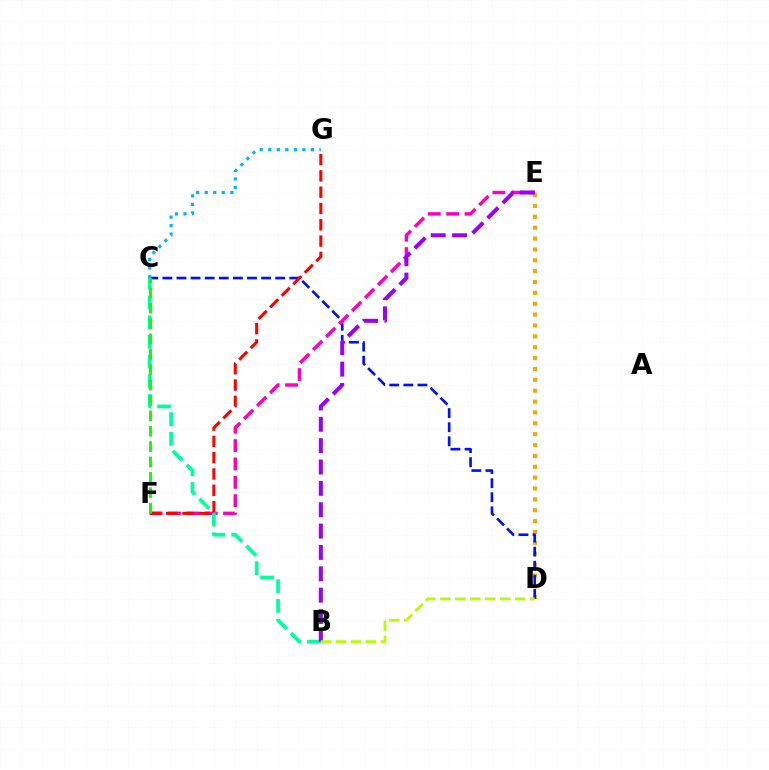{('D', 'E'): [{'color': '#ffa500', 'line_style': 'dotted', 'thickness': 2.95}], ('C', 'D'): [{'color': '#0010ff', 'line_style': 'dashed', 'thickness': 1.92}], ('E', 'F'): [{'color': '#ff00bd', 'line_style': 'dashed', 'thickness': 2.49}], ('B', 'C'): [{'color': '#00ff9d', 'line_style': 'dashed', 'thickness': 2.68}], ('F', 'G'): [{'color': '#ff0000', 'line_style': 'dashed', 'thickness': 2.22}], ('B', 'E'): [{'color': '#9b00ff', 'line_style': 'dashed', 'thickness': 2.9}], ('C', 'G'): [{'color': '#00b5ff', 'line_style': 'dotted', 'thickness': 2.32}], ('C', 'F'): [{'color': '#08ff00', 'line_style': 'dashed', 'thickness': 2.09}], ('B', 'D'): [{'color': '#b3ff00', 'line_style': 'dashed', 'thickness': 2.03}]}